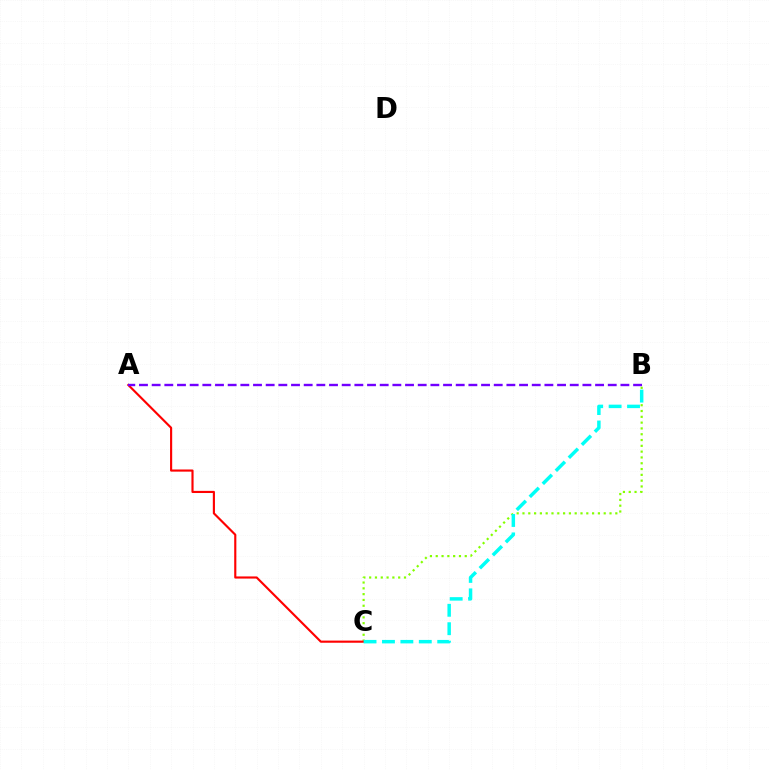{('B', 'C'): [{'color': '#84ff00', 'line_style': 'dotted', 'thickness': 1.58}, {'color': '#00fff6', 'line_style': 'dashed', 'thickness': 2.5}], ('A', 'C'): [{'color': '#ff0000', 'line_style': 'solid', 'thickness': 1.54}], ('A', 'B'): [{'color': '#7200ff', 'line_style': 'dashed', 'thickness': 1.72}]}